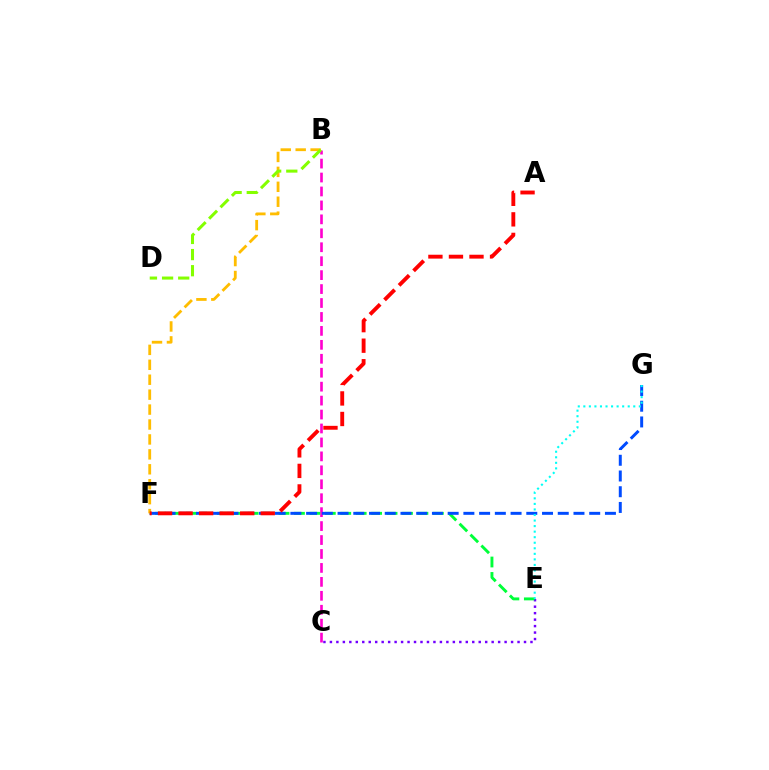{('B', 'C'): [{'color': '#ff00cf', 'line_style': 'dashed', 'thickness': 1.89}], ('C', 'E'): [{'color': '#7200ff', 'line_style': 'dotted', 'thickness': 1.76}], ('E', 'F'): [{'color': '#00ff39', 'line_style': 'dashed', 'thickness': 2.1}], ('F', 'G'): [{'color': '#004bff', 'line_style': 'dashed', 'thickness': 2.14}], ('B', 'F'): [{'color': '#ffbd00', 'line_style': 'dashed', 'thickness': 2.03}], ('B', 'D'): [{'color': '#84ff00', 'line_style': 'dashed', 'thickness': 2.19}], ('E', 'G'): [{'color': '#00fff6', 'line_style': 'dotted', 'thickness': 1.51}], ('A', 'F'): [{'color': '#ff0000', 'line_style': 'dashed', 'thickness': 2.79}]}